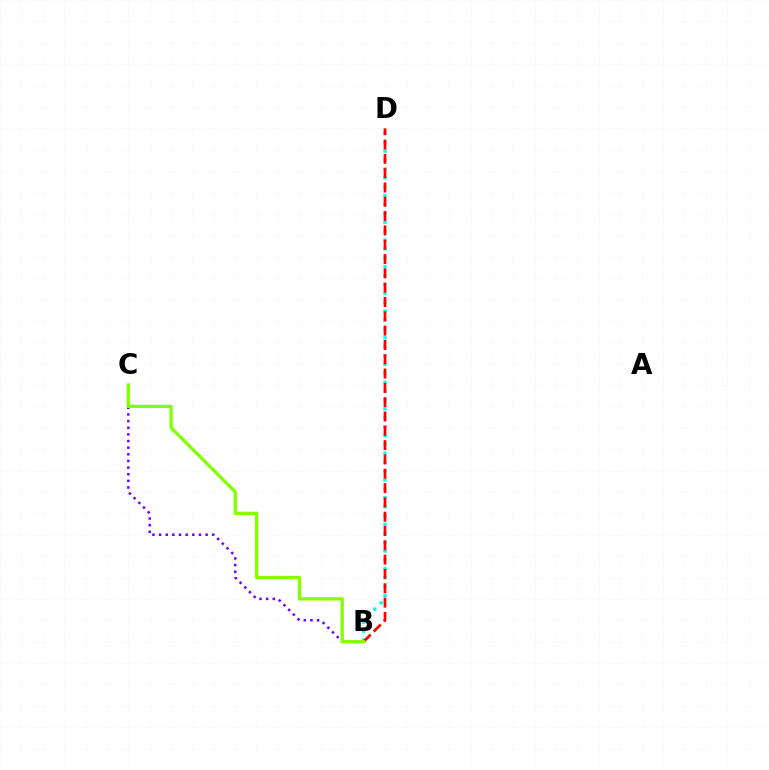{('B', 'C'): [{'color': '#7200ff', 'line_style': 'dotted', 'thickness': 1.8}, {'color': '#84ff00', 'line_style': 'solid', 'thickness': 2.38}], ('B', 'D'): [{'color': '#00fff6', 'line_style': 'dotted', 'thickness': 2.41}, {'color': '#ff0000', 'line_style': 'dashed', 'thickness': 1.94}]}